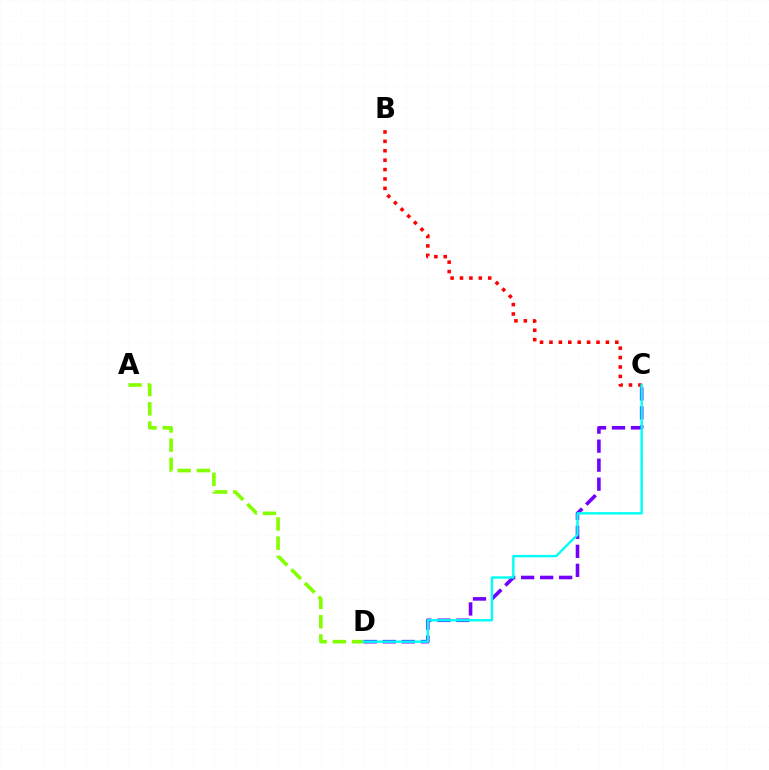{('C', 'D'): [{'color': '#7200ff', 'line_style': 'dashed', 'thickness': 2.58}, {'color': '#00fff6', 'line_style': 'solid', 'thickness': 1.72}], ('A', 'D'): [{'color': '#84ff00', 'line_style': 'dashed', 'thickness': 2.61}], ('B', 'C'): [{'color': '#ff0000', 'line_style': 'dotted', 'thickness': 2.56}]}